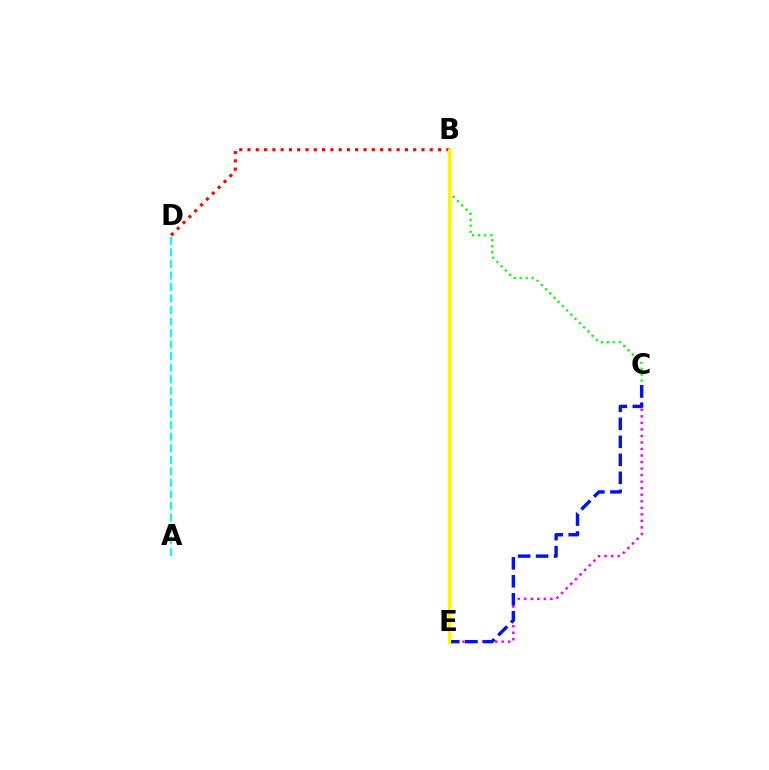{('B', 'D'): [{'color': '#ff0000', 'line_style': 'dotted', 'thickness': 2.25}], ('A', 'D'): [{'color': '#00fff6', 'line_style': 'dashed', 'thickness': 1.57}], ('B', 'C'): [{'color': '#08ff00', 'line_style': 'dotted', 'thickness': 1.63}], ('C', 'E'): [{'color': '#ee00ff', 'line_style': 'dotted', 'thickness': 1.78}, {'color': '#0010ff', 'line_style': 'dashed', 'thickness': 2.44}], ('B', 'E'): [{'color': '#fcf500', 'line_style': 'solid', 'thickness': 2.34}]}